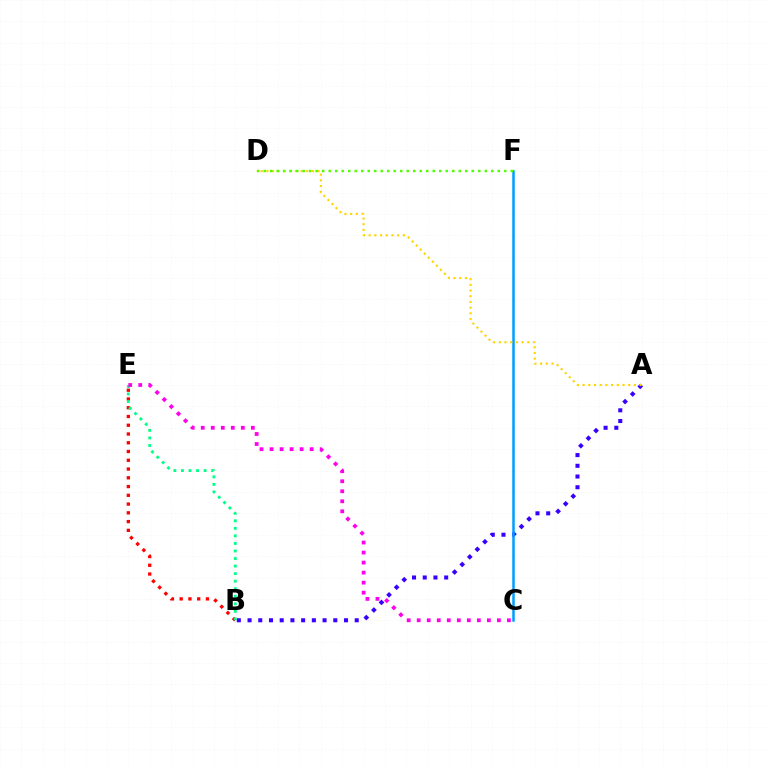{('A', 'B'): [{'color': '#3700ff', 'line_style': 'dotted', 'thickness': 2.91}], ('B', 'E'): [{'color': '#ff0000', 'line_style': 'dotted', 'thickness': 2.38}, {'color': '#00ff86', 'line_style': 'dotted', 'thickness': 2.05}], ('C', 'F'): [{'color': '#009eff', 'line_style': 'solid', 'thickness': 1.81}], ('A', 'D'): [{'color': '#ffd500', 'line_style': 'dotted', 'thickness': 1.55}], ('C', 'E'): [{'color': '#ff00ed', 'line_style': 'dotted', 'thickness': 2.72}], ('D', 'F'): [{'color': '#4fff00', 'line_style': 'dotted', 'thickness': 1.77}]}